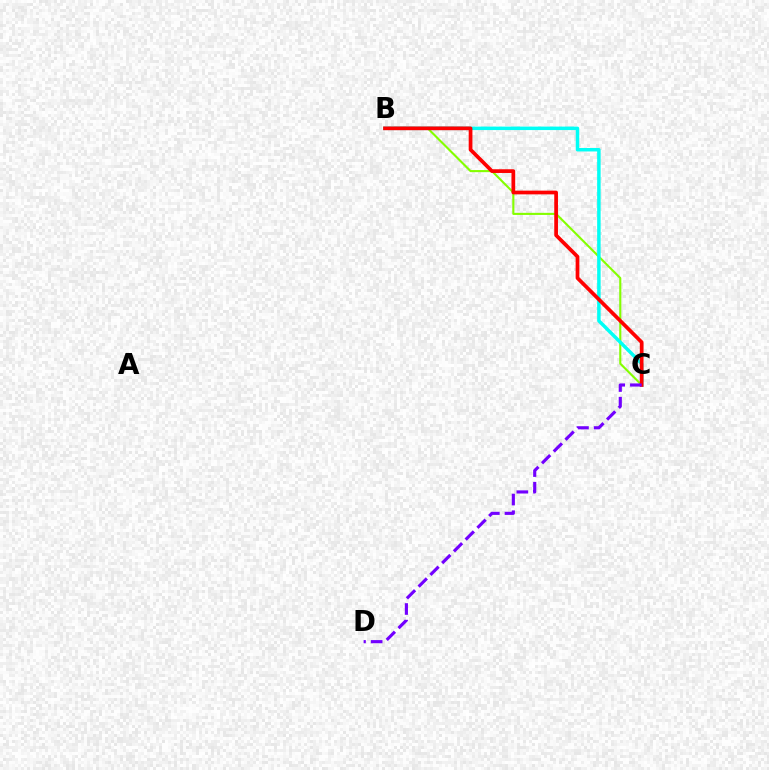{('B', 'C'): [{'color': '#84ff00', 'line_style': 'solid', 'thickness': 1.52}, {'color': '#00fff6', 'line_style': 'solid', 'thickness': 2.5}, {'color': '#ff0000', 'line_style': 'solid', 'thickness': 2.68}], ('C', 'D'): [{'color': '#7200ff', 'line_style': 'dashed', 'thickness': 2.26}]}